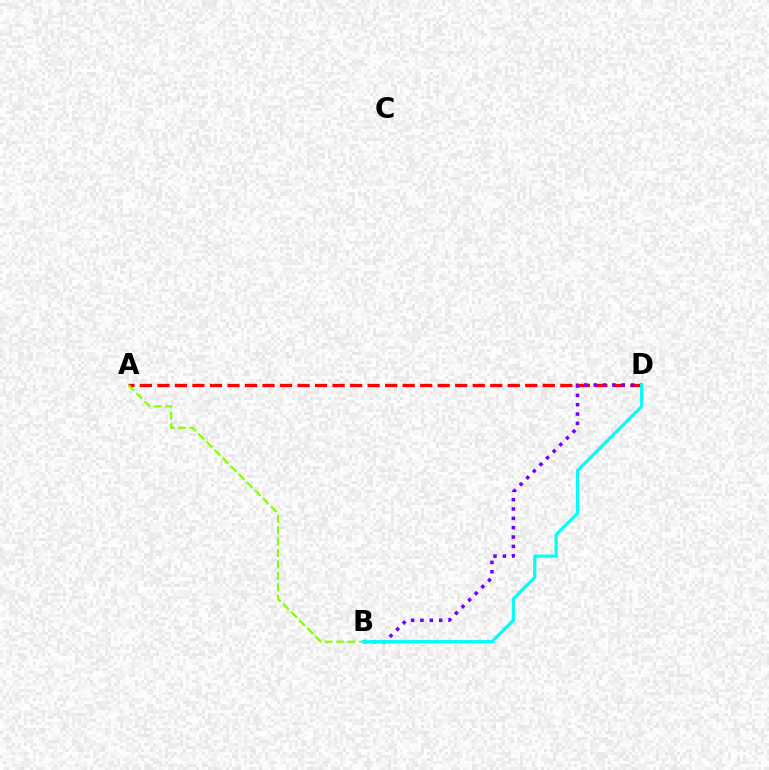{('A', 'D'): [{'color': '#ff0000', 'line_style': 'dashed', 'thickness': 2.38}], ('B', 'D'): [{'color': '#7200ff', 'line_style': 'dotted', 'thickness': 2.54}, {'color': '#00fff6', 'line_style': 'solid', 'thickness': 2.32}], ('A', 'B'): [{'color': '#84ff00', 'line_style': 'dashed', 'thickness': 1.55}]}